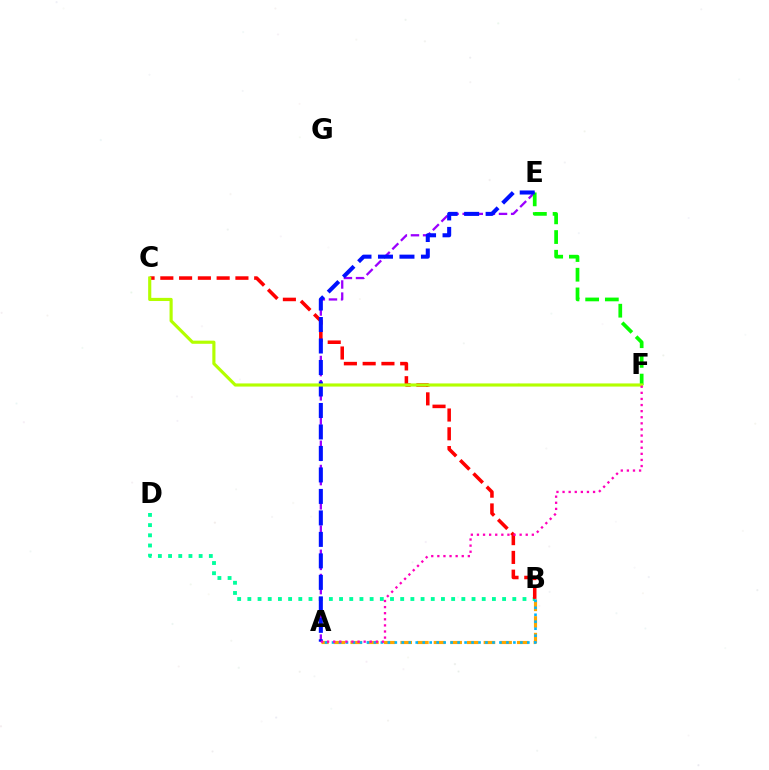{('A', 'B'): [{'color': '#ffa500', 'line_style': 'dashed', 'thickness': 2.26}, {'color': '#00b5ff', 'line_style': 'dotted', 'thickness': 1.9}], ('B', 'D'): [{'color': '#00ff9d', 'line_style': 'dotted', 'thickness': 2.77}], ('A', 'E'): [{'color': '#9b00ff', 'line_style': 'dashed', 'thickness': 1.65}, {'color': '#0010ff', 'line_style': 'dashed', 'thickness': 2.92}], ('E', 'F'): [{'color': '#08ff00', 'line_style': 'dashed', 'thickness': 2.67}], ('B', 'C'): [{'color': '#ff0000', 'line_style': 'dashed', 'thickness': 2.55}], ('C', 'F'): [{'color': '#b3ff00', 'line_style': 'solid', 'thickness': 2.26}], ('A', 'F'): [{'color': '#ff00bd', 'line_style': 'dotted', 'thickness': 1.66}]}